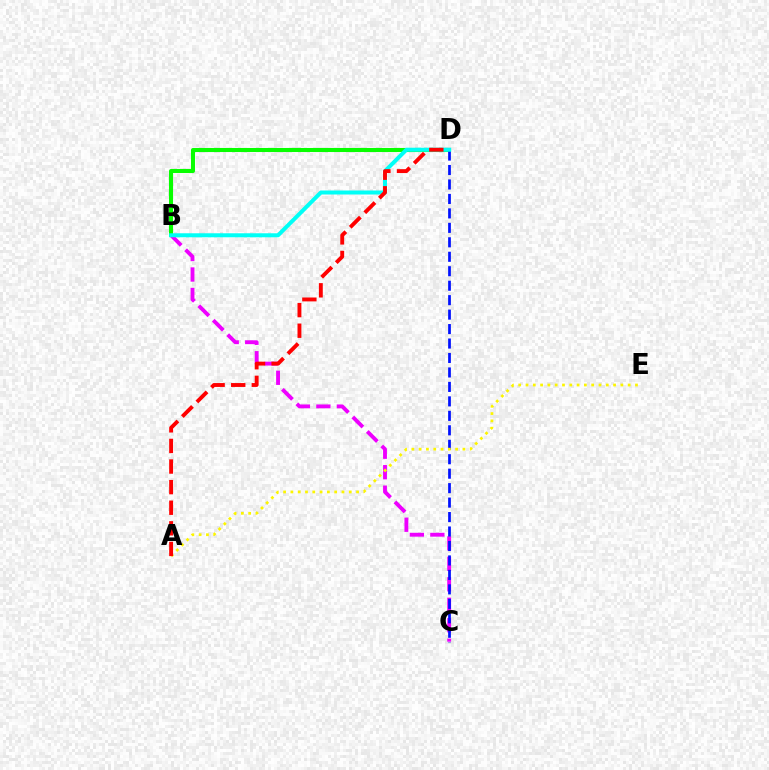{('B', 'D'): [{'color': '#08ff00', 'line_style': 'solid', 'thickness': 2.92}, {'color': '#00fff6', 'line_style': 'solid', 'thickness': 2.88}], ('B', 'C'): [{'color': '#ee00ff', 'line_style': 'dashed', 'thickness': 2.78}], ('C', 'D'): [{'color': '#0010ff', 'line_style': 'dashed', 'thickness': 1.96}], ('A', 'E'): [{'color': '#fcf500', 'line_style': 'dotted', 'thickness': 1.98}], ('A', 'D'): [{'color': '#ff0000', 'line_style': 'dashed', 'thickness': 2.8}]}